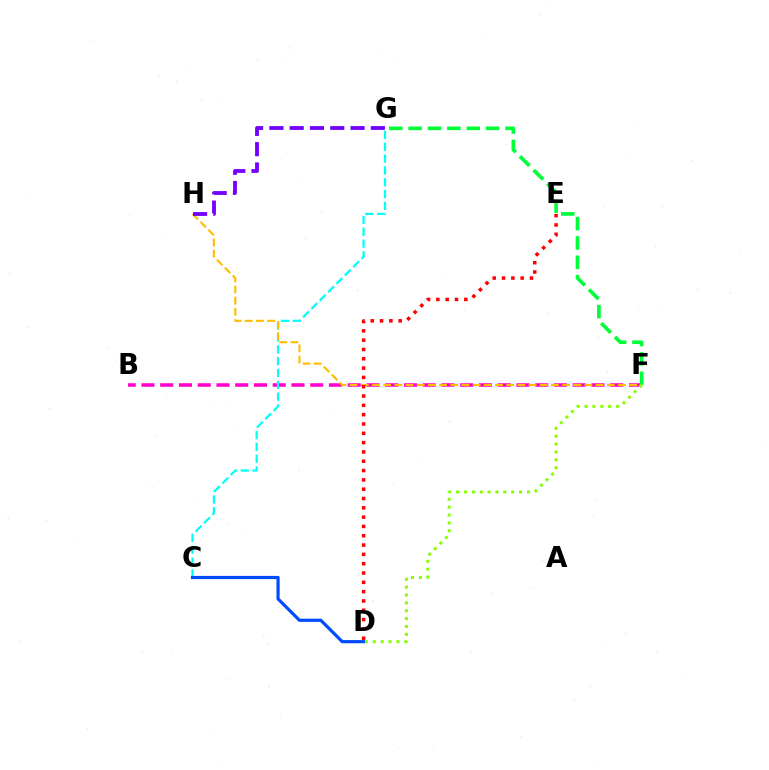{('B', 'F'): [{'color': '#ff00cf', 'line_style': 'dashed', 'thickness': 2.55}], ('F', 'G'): [{'color': '#00ff39', 'line_style': 'dashed', 'thickness': 2.63}], ('C', 'G'): [{'color': '#00fff6', 'line_style': 'dashed', 'thickness': 1.61}], ('C', 'D'): [{'color': '#004bff', 'line_style': 'solid', 'thickness': 2.29}], ('F', 'H'): [{'color': '#ffbd00', 'line_style': 'dashed', 'thickness': 1.52}], ('G', 'H'): [{'color': '#7200ff', 'line_style': 'dashed', 'thickness': 2.76}], ('D', 'F'): [{'color': '#84ff00', 'line_style': 'dotted', 'thickness': 2.14}], ('D', 'E'): [{'color': '#ff0000', 'line_style': 'dotted', 'thickness': 2.53}]}